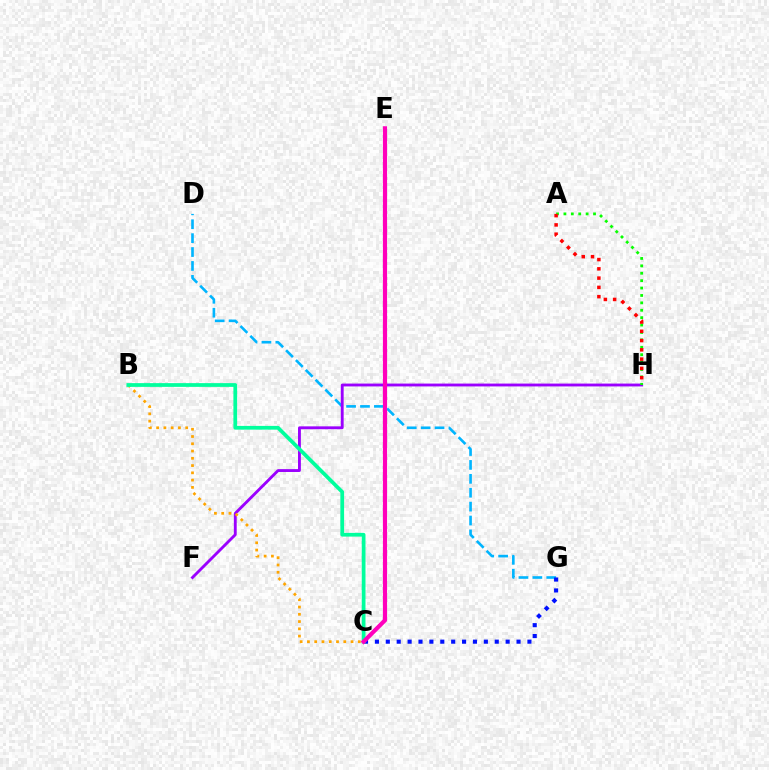{('D', 'G'): [{'color': '#00b5ff', 'line_style': 'dashed', 'thickness': 1.89}], ('F', 'H'): [{'color': '#9b00ff', 'line_style': 'solid', 'thickness': 2.06}], ('C', 'G'): [{'color': '#0010ff', 'line_style': 'dotted', 'thickness': 2.96}], ('A', 'H'): [{'color': '#08ff00', 'line_style': 'dotted', 'thickness': 2.01}, {'color': '#ff0000', 'line_style': 'dotted', 'thickness': 2.52}], ('B', 'C'): [{'color': '#ffa500', 'line_style': 'dotted', 'thickness': 1.98}, {'color': '#00ff9d', 'line_style': 'solid', 'thickness': 2.7}], ('C', 'E'): [{'color': '#b3ff00', 'line_style': 'dotted', 'thickness': 2.03}, {'color': '#ff00bd', 'line_style': 'solid', 'thickness': 3.0}]}